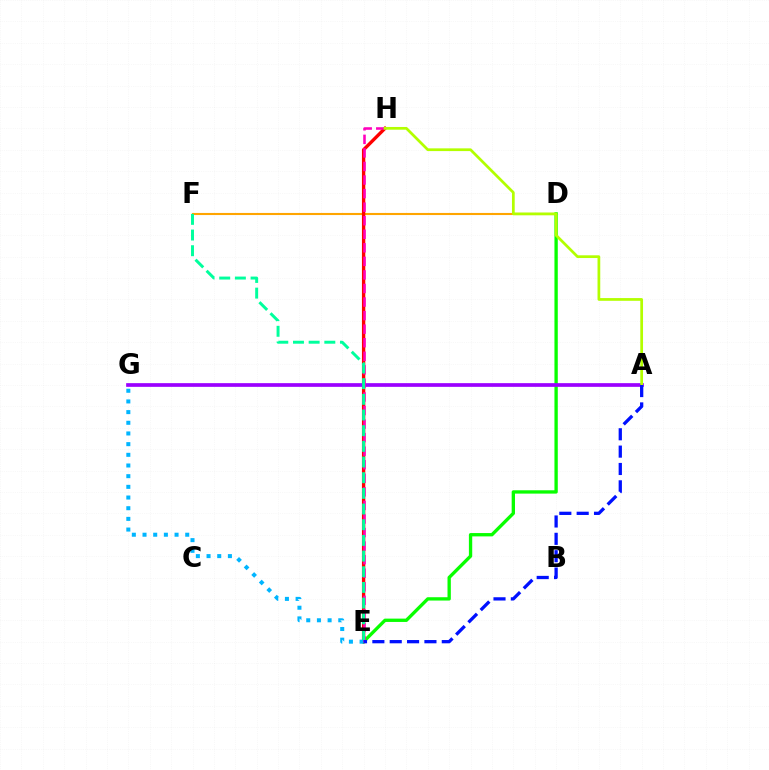{('D', 'F'): [{'color': '#ffa500', 'line_style': 'solid', 'thickness': 1.52}], ('E', 'H'): [{'color': '#ff0000', 'line_style': 'solid', 'thickness': 2.41}, {'color': '#ff00bd', 'line_style': 'dashed', 'thickness': 1.84}], ('D', 'E'): [{'color': '#08ff00', 'line_style': 'solid', 'thickness': 2.4}], ('E', 'G'): [{'color': '#00b5ff', 'line_style': 'dotted', 'thickness': 2.9}], ('A', 'G'): [{'color': '#9b00ff', 'line_style': 'solid', 'thickness': 2.66}], ('A', 'H'): [{'color': '#b3ff00', 'line_style': 'solid', 'thickness': 1.97}], ('A', 'E'): [{'color': '#0010ff', 'line_style': 'dashed', 'thickness': 2.36}], ('E', 'F'): [{'color': '#00ff9d', 'line_style': 'dashed', 'thickness': 2.13}]}